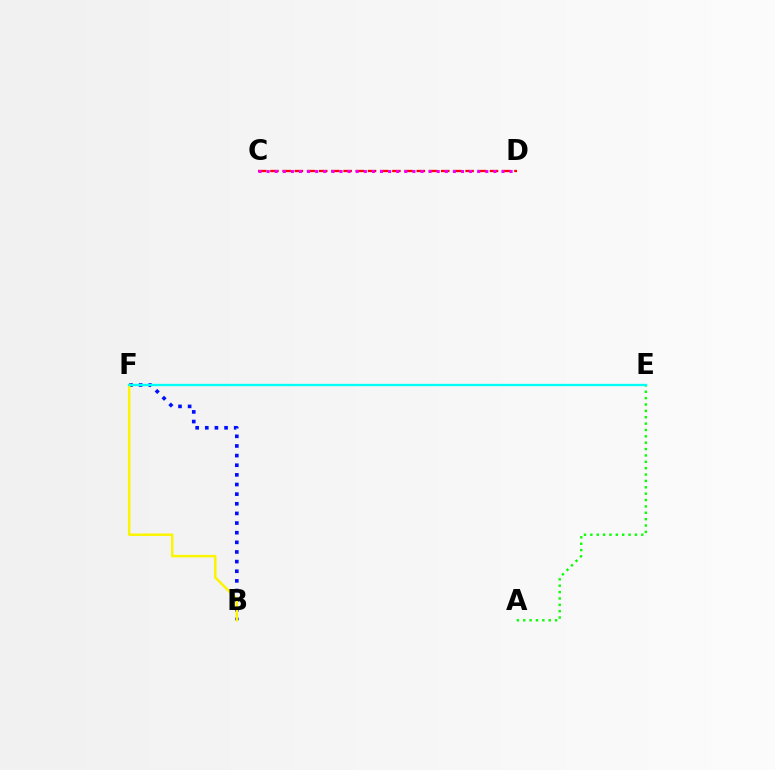{('C', 'D'): [{'color': '#ff0000', 'line_style': 'dashed', 'thickness': 1.66}, {'color': '#ee00ff', 'line_style': 'dotted', 'thickness': 2.2}], ('A', 'E'): [{'color': '#08ff00', 'line_style': 'dotted', 'thickness': 1.73}], ('B', 'F'): [{'color': '#0010ff', 'line_style': 'dotted', 'thickness': 2.62}, {'color': '#fcf500', 'line_style': 'solid', 'thickness': 1.79}], ('E', 'F'): [{'color': '#00fff6', 'line_style': 'solid', 'thickness': 1.66}]}